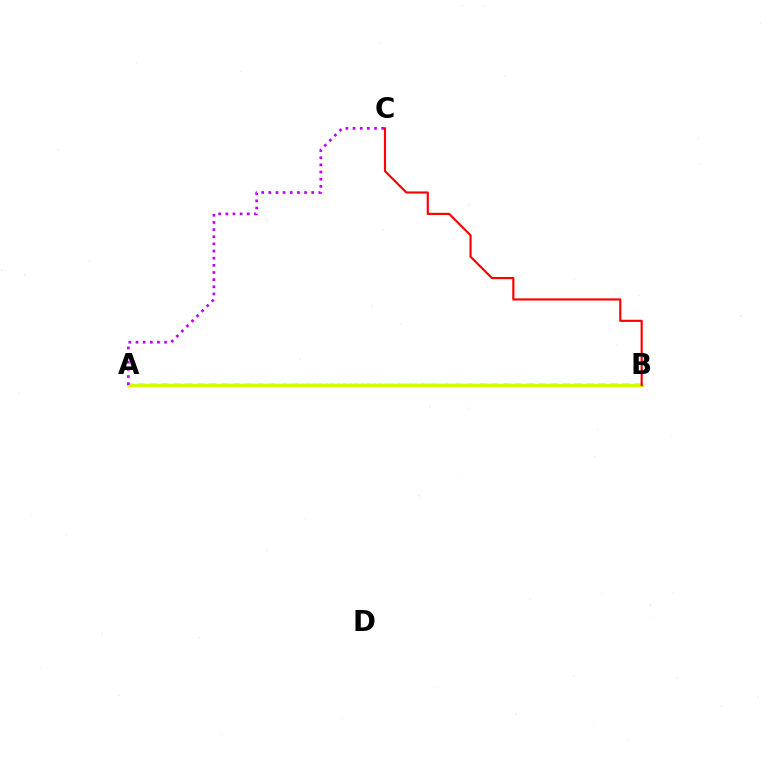{('A', 'B'): [{'color': '#0074ff', 'line_style': 'dashed', 'thickness': 1.61}, {'color': '#00ff5c', 'line_style': 'dashed', 'thickness': 1.64}, {'color': '#d1ff00', 'line_style': 'solid', 'thickness': 2.17}], ('B', 'C'): [{'color': '#ff0000', 'line_style': 'solid', 'thickness': 1.56}], ('A', 'C'): [{'color': '#b900ff', 'line_style': 'dotted', 'thickness': 1.94}]}